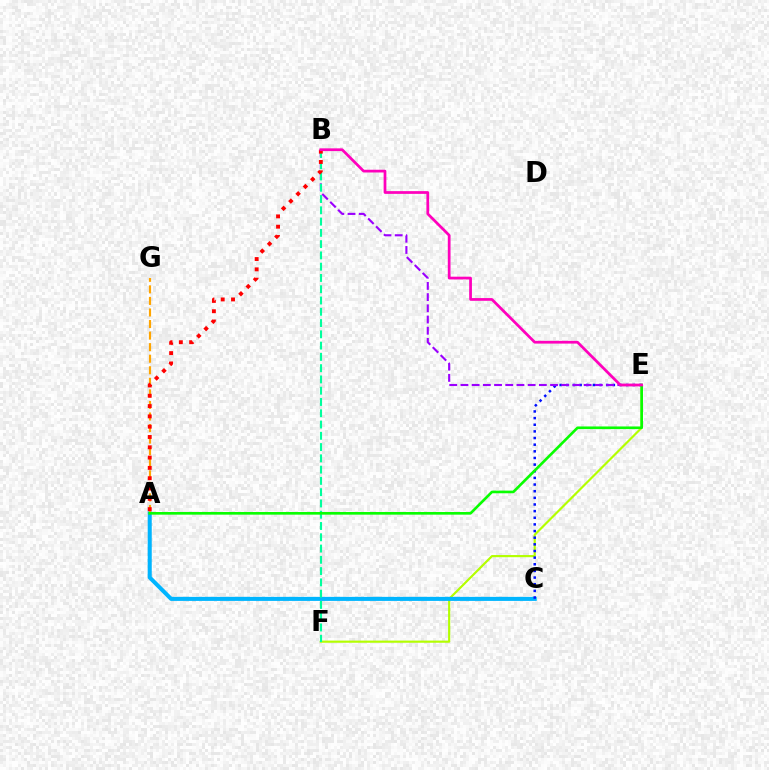{('E', 'F'): [{'color': '#b3ff00', 'line_style': 'solid', 'thickness': 1.56}], ('A', 'C'): [{'color': '#00b5ff', 'line_style': 'solid', 'thickness': 2.91}], ('C', 'E'): [{'color': '#0010ff', 'line_style': 'dotted', 'thickness': 1.81}], ('A', 'G'): [{'color': '#ffa500', 'line_style': 'dashed', 'thickness': 1.57}], ('B', 'E'): [{'color': '#9b00ff', 'line_style': 'dashed', 'thickness': 1.52}, {'color': '#ff00bd', 'line_style': 'solid', 'thickness': 1.97}], ('B', 'F'): [{'color': '#00ff9d', 'line_style': 'dashed', 'thickness': 1.53}], ('A', 'B'): [{'color': '#ff0000', 'line_style': 'dotted', 'thickness': 2.8}], ('A', 'E'): [{'color': '#08ff00', 'line_style': 'solid', 'thickness': 1.9}]}